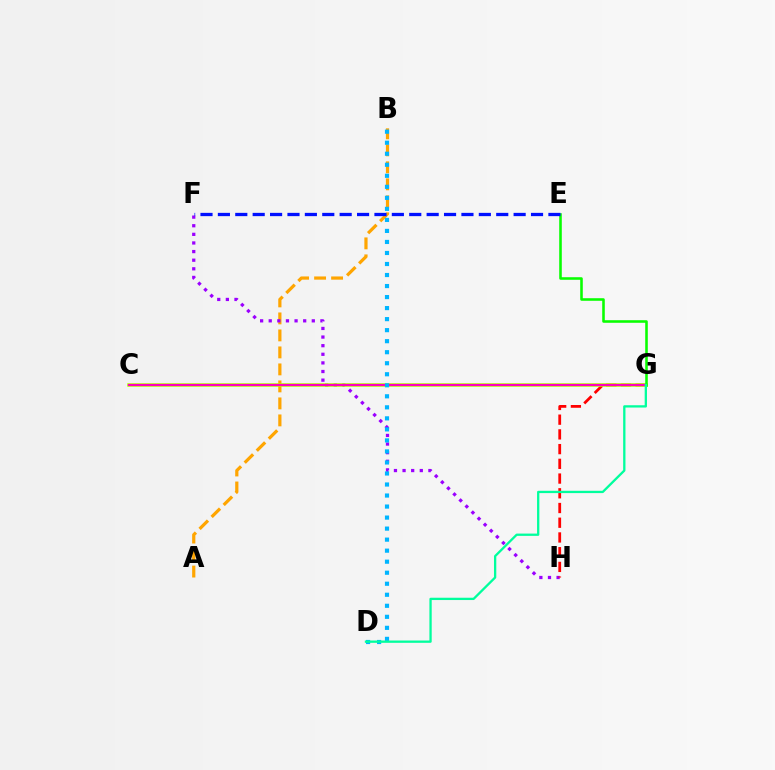{('A', 'B'): [{'color': '#ffa500', 'line_style': 'dashed', 'thickness': 2.31}], ('F', 'H'): [{'color': '#9b00ff', 'line_style': 'dotted', 'thickness': 2.34}], ('G', 'H'): [{'color': '#ff0000', 'line_style': 'dashed', 'thickness': 2.0}], ('C', 'G'): [{'color': '#b3ff00', 'line_style': 'solid', 'thickness': 2.53}, {'color': '#ff00bd', 'line_style': 'solid', 'thickness': 1.55}], ('E', 'G'): [{'color': '#08ff00', 'line_style': 'solid', 'thickness': 1.85}], ('E', 'F'): [{'color': '#0010ff', 'line_style': 'dashed', 'thickness': 2.36}], ('B', 'D'): [{'color': '#00b5ff', 'line_style': 'dotted', 'thickness': 3.0}], ('D', 'G'): [{'color': '#00ff9d', 'line_style': 'solid', 'thickness': 1.65}]}